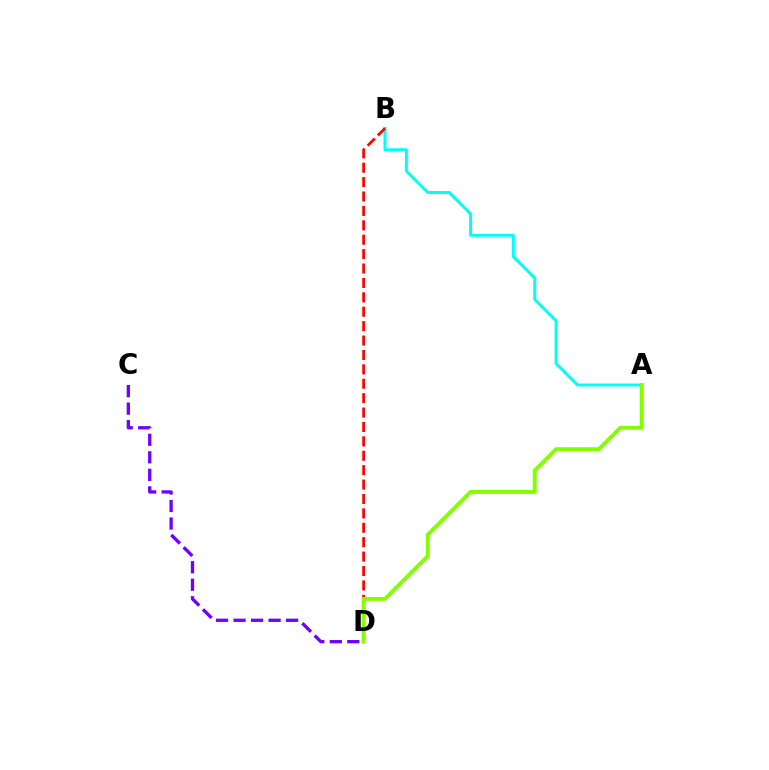{('A', 'B'): [{'color': '#00fff6', 'line_style': 'solid', 'thickness': 2.13}], ('B', 'D'): [{'color': '#ff0000', 'line_style': 'dashed', 'thickness': 1.96}], ('C', 'D'): [{'color': '#7200ff', 'line_style': 'dashed', 'thickness': 2.38}], ('A', 'D'): [{'color': '#84ff00', 'line_style': 'solid', 'thickness': 2.85}]}